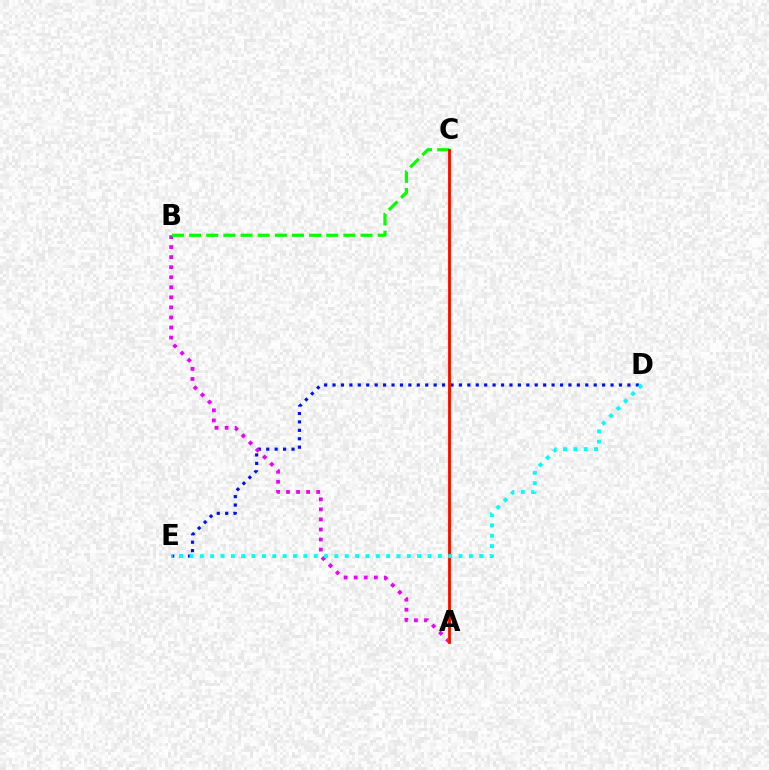{('D', 'E'): [{'color': '#0010ff', 'line_style': 'dotted', 'thickness': 2.29}, {'color': '#00fff6', 'line_style': 'dotted', 'thickness': 2.81}], ('A', 'B'): [{'color': '#ee00ff', 'line_style': 'dotted', 'thickness': 2.73}], ('A', 'C'): [{'color': '#fcf500', 'line_style': 'solid', 'thickness': 2.19}, {'color': '#ff0000', 'line_style': 'solid', 'thickness': 1.97}], ('B', 'C'): [{'color': '#08ff00', 'line_style': 'dashed', 'thickness': 2.33}]}